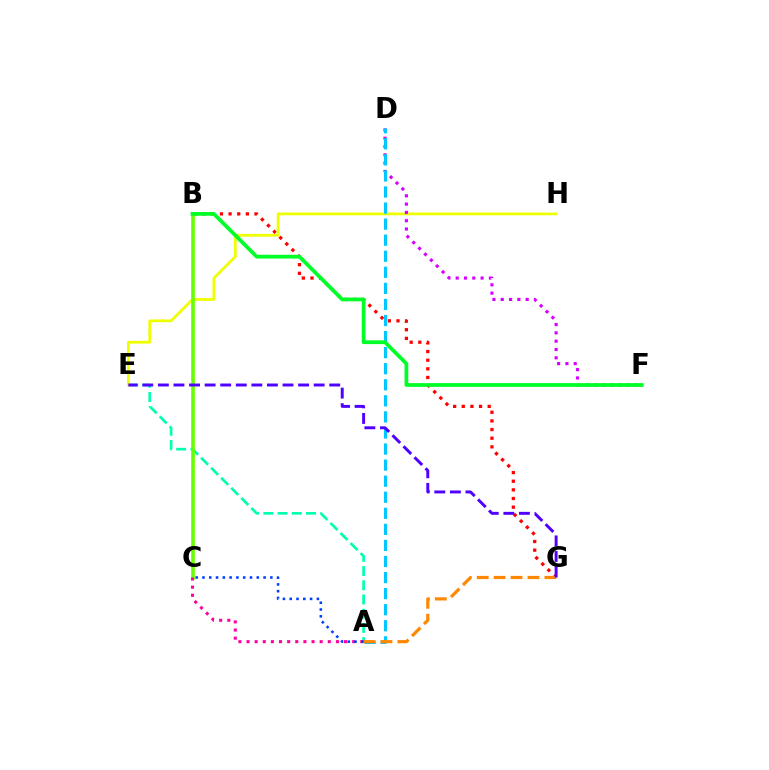{('B', 'G'): [{'color': '#ff0000', 'line_style': 'dotted', 'thickness': 2.35}], ('A', 'E'): [{'color': '#00ffaf', 'line_style': 'dashed', 'thickness': 1.93}], ('E', 'H'): [{'color': '#eeff00', 'line_style': 'solid', 'thickness': 2.0}], ('B', 'C'): [{'color': '#66ff00', 'line_style': 'solid', 'thickness': 2.59}], ('D', 'F'): [{'color': '#d600ff', 'line_style': 'dotted', 'thickness': 2.26}], ('A', 'D'): [{'color': '#00c7ff', 'line_style': 'dashed', 'thickness': 2.18}], ('B', 'F'): [{'color': '#00ff27', 'line_style': 'solid', 'thickness': 2.7}], ('A', 'G'): [{'color': '#ff8800', 'line_style': 'dashed', 'thickness': 2.3}], ('A', 'C'): [{'color': '#ff00a0', 'line_style': 'dotted', 'thickness': 2.21}, {'color': '#003fff', 'line_style': 'dotted', 'thickness': 1.85}], ('E', 'G'): [{'color': '#4f00ff', 'line_style': 'dashed', 'thickness': 2.12}]}